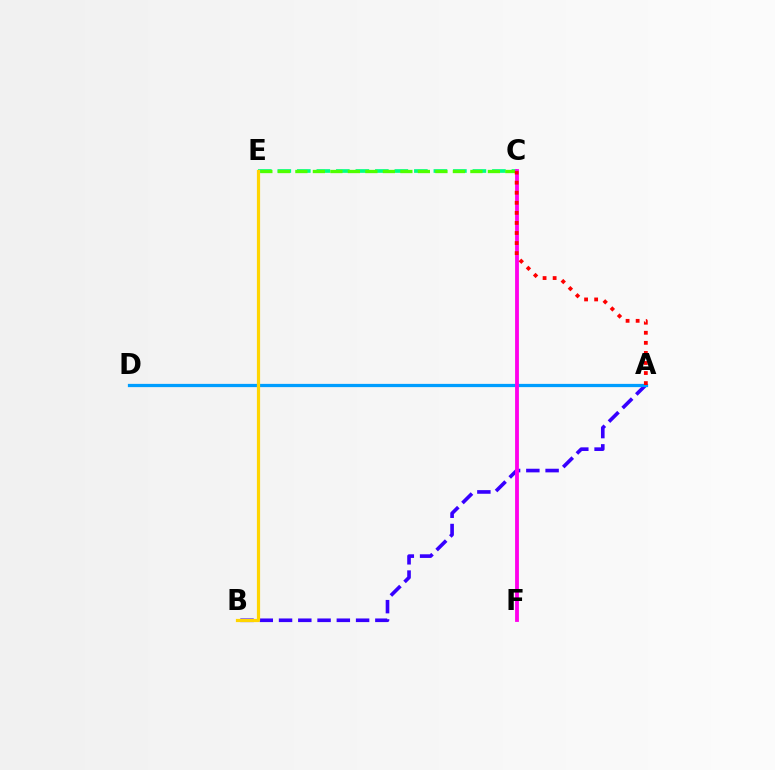{('A', 'B'): [{'color': '#3700ff', 'line_style': 'dashed', 'thickness': 2.62}], ('C', 'E'): [{'color': '#00ff86', 'line_style': 'dashed', 'thickness': 2.65}, {'color': '#4fff00', 'line_style': 'dashed', 'thickness': 2.38}], ('A', 'D'): [{'color': '#009eff', 'line_style': 'solid', 'thickness': 2.34}], ('B', 'E'): [{'color': '#ffd500', 'line_style': 'solid', 'thickness': 2.31}], ('C', 'F'): [{'color': '#ff00ed', 'line_style': 'solid', 'thickness': 2.75}], ('A', 'C'): [{'color': '#ff0000', 'line_style': 'dotted', 'thickness': 2.73}]}